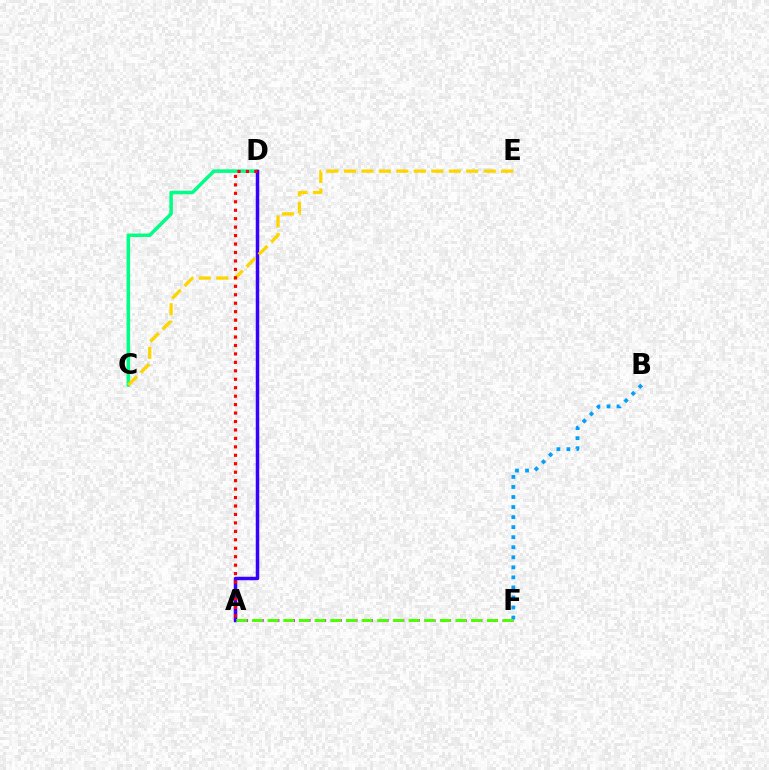{('B', 'F'): [{'color': '#009eff', 'line_style': 'dotted', 'thickness': 2.73}], ('C', 'D'): [{'color': '#00ff86', 'line_style': 'solid', 'thickness': 2.54}], ('A', 'D'): [{'color': '#3700ff', 'line_style': 'solid', 'thickness': 2.5}, {'color': '#ff0000', 'line_style': 'dotted', 'thickness': 2.3}], ('A', 'F'): [{'color': '#ff00ed', 'line_style': 'dotted', 'thickness': 2.12}, {'color': '#4fff00', 'line_style': 'dashed', 'thickness': 2.13}], ('C', 'E'): [{'color': '#ffd500', 'line_style': 'dashed', 'thickness': 2.37}]}